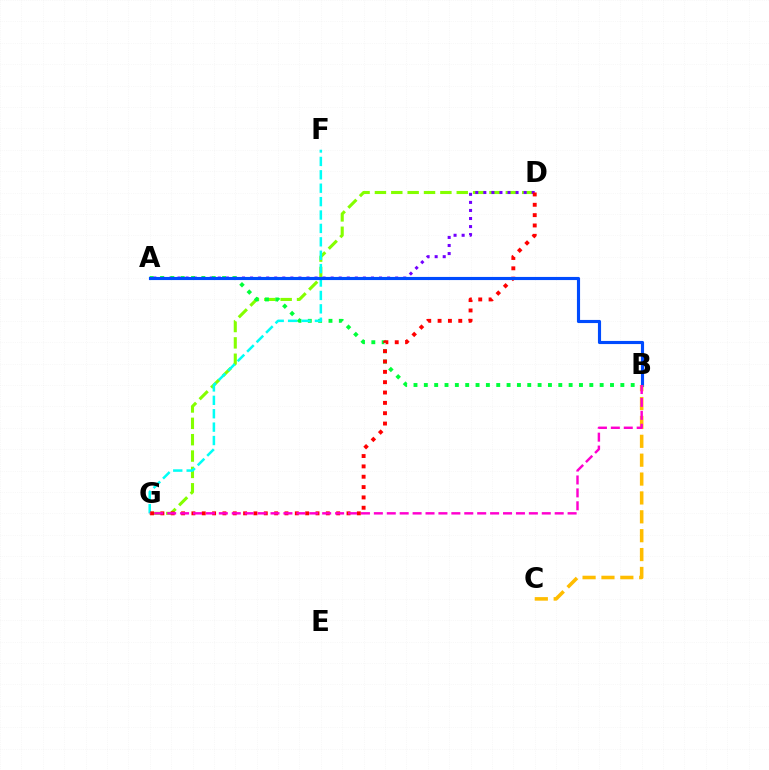{('D', 'G'): [{'color': '#84ff00', 'line_style': 'dashed', 'thickness': 2.22}, {'color': '#ff0000', 'line_style': 'dotted', 'thickness': 2.81}], ('A', 'D'): [{'color': '#7200ff', 'line_style': 'dotted', 'thickness': 2.19}], ('A', 'B'): [{'color': '#00ff39', 'line_style': 'dotted', 'thickness': 2.81}, {'color': '#004bff', 'line_style': 'solid', 'thickness': 2.25}], ('F', 'G'): [{'color': '#00fff6', 'line_style': 'dashed', 'thickness': 1.82}], ('B', 'C'): [{'color': '#ffbd00', 'line_style': 'dashed', 'thickness': 2.56}], ('B', 'G'): [{'color': '#ff00cf', 'line_style': 'dashed', 'thickness': 1.75}]}